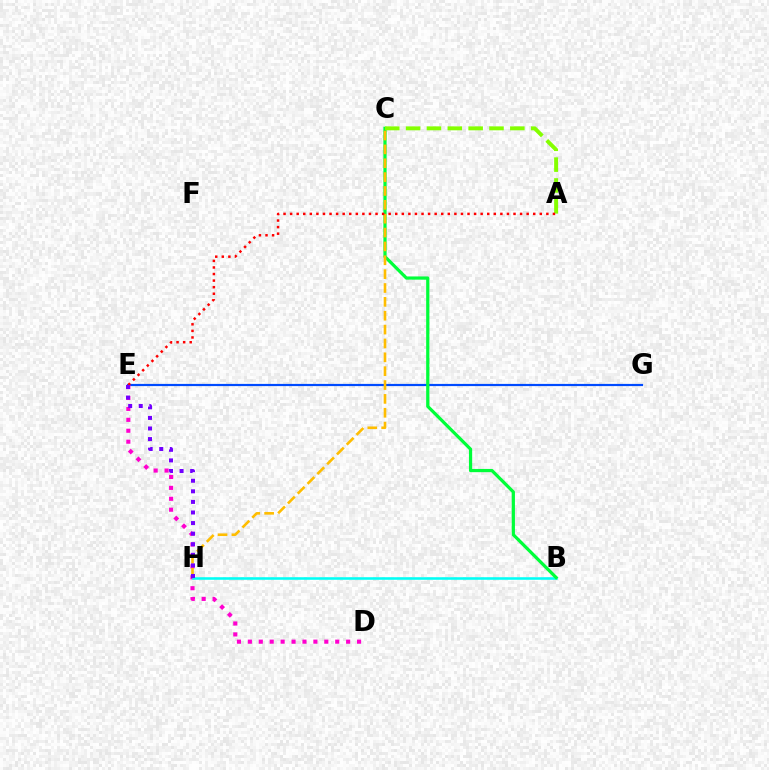{('E', 'G'): [{'color': '#004bff', 'line_style': 'solid', 'thickness': 1.58}], ('D', 'E'): [{'color': '#ff00cf', 'line_style': 'dotted', 'thickness': 2.97}], ('B', 'H'): [{'color': '#00fff6', 'line_style': 'solid', 'thickness': 1.84}], ('B', 'C'): [{'color': '#00ff39', 'line_style': 'solid', 'thickness': 2.32}], ('C', 'H'): [{'color': '#ffbd00', 'line_style': 'dashed', 'thickness': 1.88}], ('A', 'C'): [{'color': '#84ff00', 'line_style': 'dashed', 'thickness': 2.83}], ('A', 'E'): [{'color': '#ff0000', 'line_style': 'dotted', 'thickness': 1.79}], ('E', 'H'): [{'color': '#7200ff', 'line_style': 'dotted', 'thickness': 2.88}]}